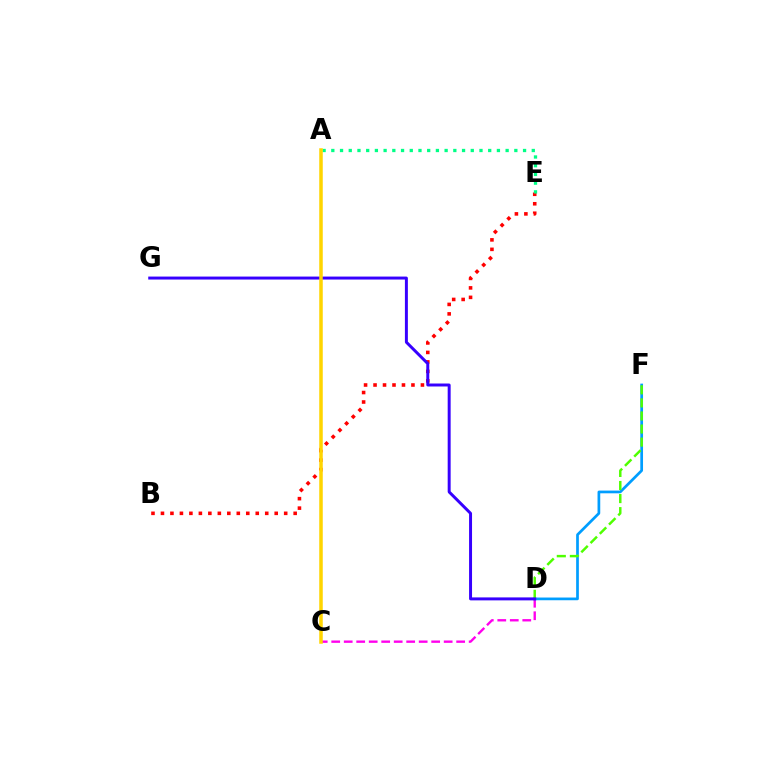{('B', 'E'): [{'color': '#ff0000', 'line_style': 'dotted', 'thickness': 2.58}], ('A', 'E'): [{'color': '#00ff86', 'line_style': 'dotted', 'thickness': 2.37}], ('C', 'D'): [{'color': '#ff00ed', 'line_style': 'dashed', 'thickness': 1.7}], ('D', 'F'): [{'color': '#009eff', 'line_style': 'solid', 'thickness': 1.95}, {'color': '#4fff00', 'line_style': 'dashed', 'thickness': 1.78}], ('D', 'G'): [{'color': '#3700ff', 'line_style': 'solid', 'thickness': 2.14}], ('A', 'C'): [{'color': '#ffd500', 'line_style': 'solid', 'thickness': 2.53}]}